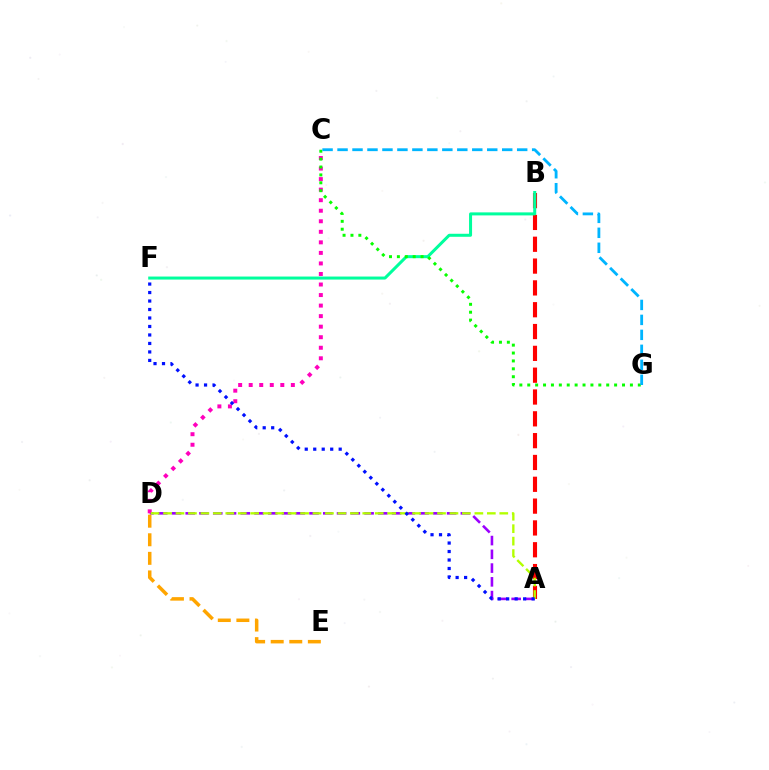{('A', 'D'): [{'color': '#9b00ff', 'line_style': 'dashed', 'thickness': 1.87}, {'color': '#b3ff00', 'line_style': 'dashed', 'thickness': 1.69}], ('A', 'B'): [{'color': '#ff0000', 'line_style': 'dashed', 'thickness': 2.96}], ('C', 'D'): [{'color': '#ff00bd', 'line_style': 'dotted', 'thickness': 2.86}], ('B', 'F'): [{'color': '#00ff9d', 'line_style': 'solid', 'thickness': 2.17}], ('D', 'E'): [{'color': '#ffa500', 'line_style': 'dashed', 'thickness': 2.52}], ('C', 'G'): [{'color': '#08ff00', 'line_style': 'dotted', 'thickness': 2.15}, {'color': '#00b5ff', 'line_style': 'dashed', 'thickness': 2.03}], ('A', 'F'): [{'color': '#0010ff', 'line_style': 'dotted', 'thickness': 2.31}]}